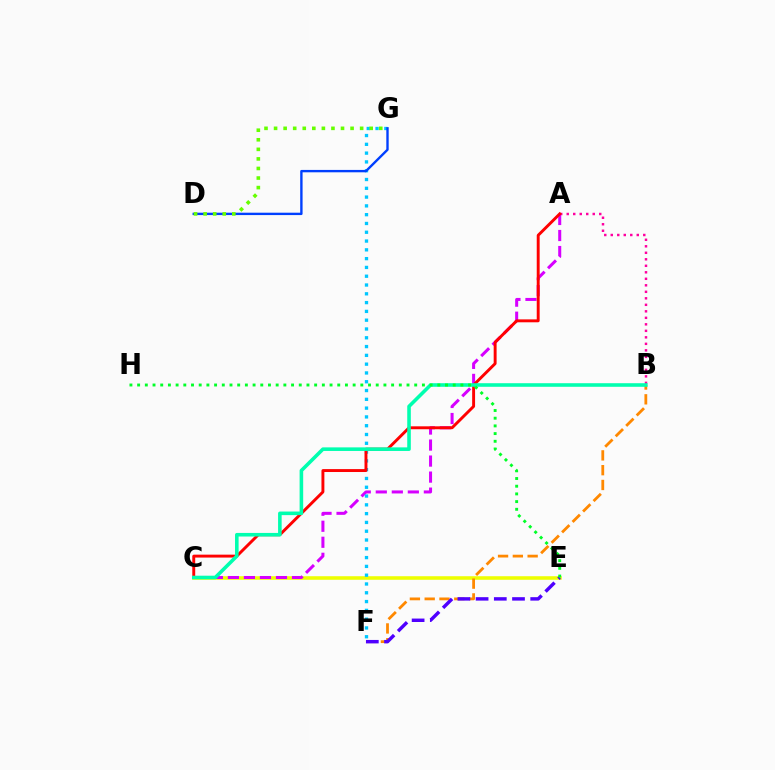{('C', 'E'): [{'color': '#eeff00', 'line_style': 'solid', 'thickness': 2.56}], ('A', 'C'): [{'color': '#d600ff', 'line_style': 'dashed', 'thickness': 2.18}, {'color': '#ff0000', 'line_style': 'solid', 'thickness': 2.1}], ('F', 'G'): [{'color': '#00c7ff', 'line_style': 'dotted', 'thickness': 2.39}], ('D', 'G'): [{'color': '#003fff', 'line_style': 'solid', 'thickness': 1.71}, {'color': '#66ff00', 'line_style': 'dotted', 'thickness': 2.6}], ('B', 'F'): [{'color': '#ff8800', 'line_style': 'dashed', 'thickness': 2.01}], ('A', 'B'): [{'color': '#ff00a0', 'line_style': 'dotted', 'thickness': 1.77}], ('E', 'F'): [{'color': '#4f00ff', 'line_style': 'dashed', 'thickness': 2.47}], ('B', 'C'): [{'color': '#00ffaf', 'line_style': 'solid', 'thickness': 2.58}], ('E', 'H'): [{'color': '#00ff27', 'line_style': 'dotted', 'thickness': 2.09}]}